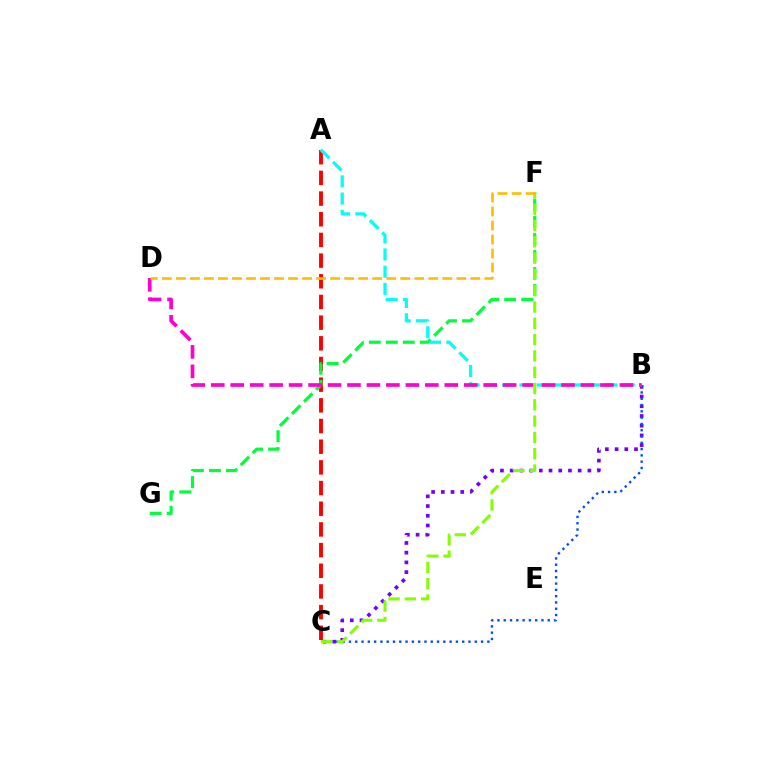{('B', 'C'): [{'color': '#7200ff', 'line_style': 'dotted', 'thickness': 2.64}, {'color': '#004bff', 'line_style': 'dotted', 'thickness': 1.71}], ('A', 'C'): [{'color': '#ff0000', 'line_style': 'dashed', 'thickness': 2.81}], ('F', 'G'): [{'color': '#00ff39', 'line_style': 'dashed', 'thickness': 2.31}], ('A', 'B'): [{'color': '#00fff6', 'line_style': 'dashed', 'thickness': 2.34}], ('B', 'D'): [{'color': '#ff00cf', 'line_style': 'dashed', 'thickness': 2.64}], ('C', 'F'): [{'color': '#84ff00', 'line_style': 'dashed', 'thickness': 2.21}], ('D', 'F'): [{'color': '#ffbd00', 'line_style': 'dashed', 'thickness': 1.91}]}